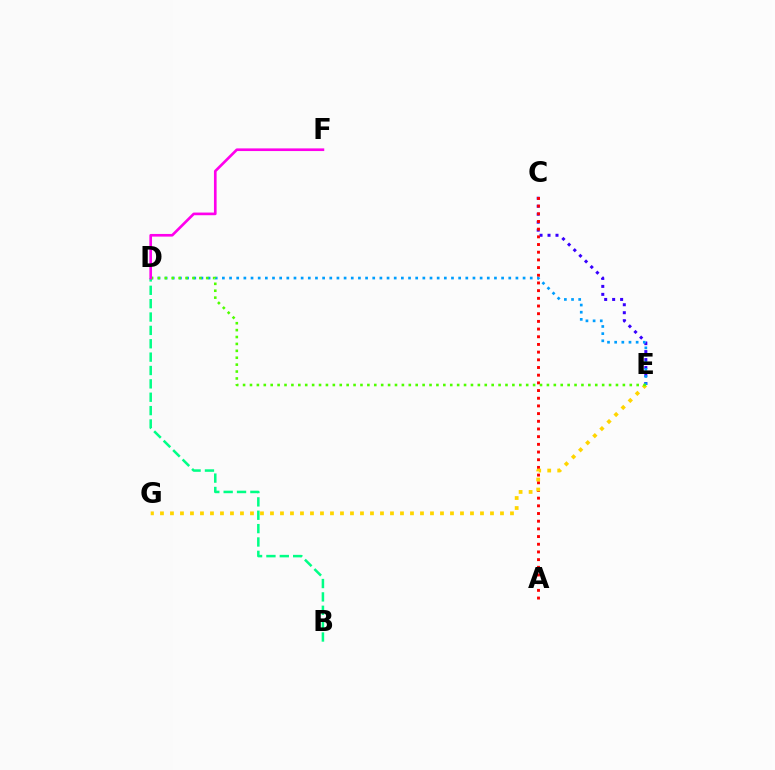{('C', 'E'): [{'color': '#3700ff', 'line_style': 'dotted', 'thickness': 2.17}], ('A', 'C'): [{'color': '#ff0000', 'line_style': 'dotted', 'thickness': 2.09}], ('E', 'G'): [{'color': '#ffd500', 'line_style': 'dotted', 'thickness': 2.72}], ('D', 'E'): [{'color': '#009eff', 'line_style': 'dotted', 'thickness': 1.95}, {'color': '#4fff00', 'line_style': 'dotted', 'thickness': 1.88}], ('B', 'D'): [{'color': '#00ff86', 'line_style': 'dashed', 'thickness': 1.82}], ('D', 'F'): [{'color': '#ff00ed', 'line_style': 'solid', 'thickness': 1.91}]}